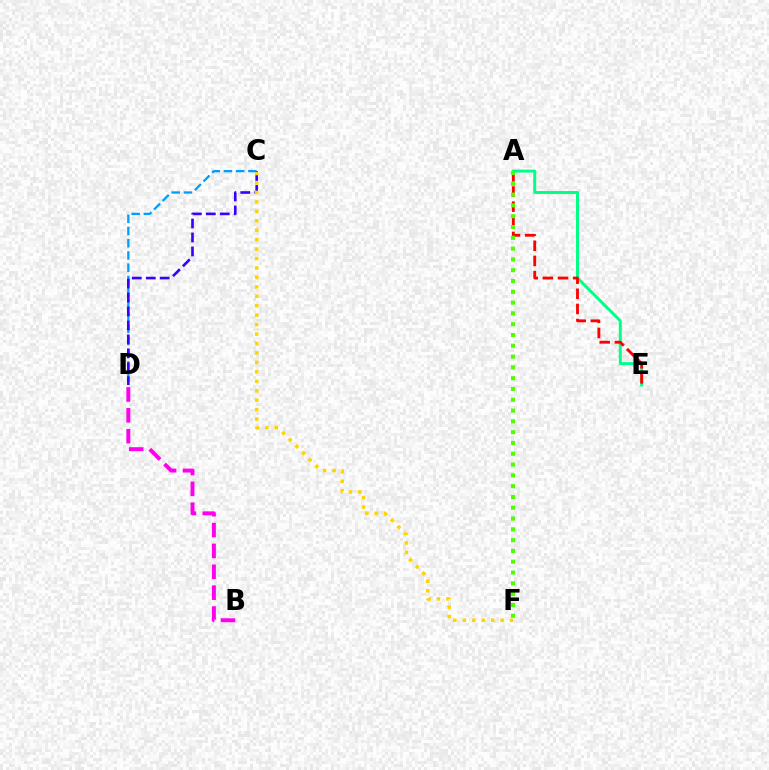{('A', 'E'): [{'color': '#00ff86', 'line_style': 'solid', 'thickness': 2.13}, {'color': '#ff0000', 'line_style': 'dashed', 'thickness': 2.06}], ('C', 'D'): [{'color': '#009eff', 'line_style': 'dashed', 'thickness': 1.66}, {'color': '#3700ff', 'line_style': 'dashed', 'thickness': 1.9}], ('B', 'D'): [{'color': '#ff00ed', 'line_style': 'dashed', 'thickness': 2.83}], ('C', 'F'): [{'color': '#ffd500', 'line_style': 'dotted', 'thickness': 2.57}], ('A', 'F'): [{'color': '#4fff00', 'line_style': 'dotted', 'thickness': 2.93}]}